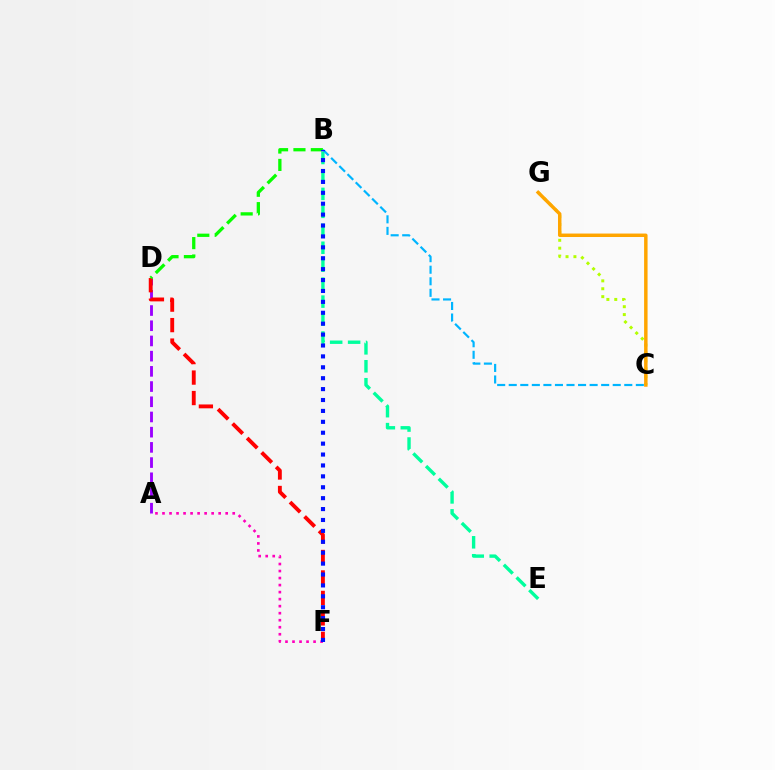{('C', 'G'): [{'color': '#b3ff00', 'line_style': 'dotted', 'thickness': 2.14}, {'color': '#ffa500', 'line_style': 'solid', 'thickness': 2.49}], ('A', 'D'): [{'color': '#9b00ff', 'line_style': 'dashed', 'thickness': 2.07}], ('D', 'F'): [{'color': '#ff0000', 'line_style': 'dashed', 'thickness': 2.78}], ('B', 'E'): [{'color': '#00ff9d', 'line_style': 'dashed', 'thickness': 2.44}], ('A', 'F'): [{'color': '#ff00bd', 'line_style': 'dotted', 'thickness': 1.91}], ('B', 'D'): [{'color': '#08ff00', 'line_style': 'dashed', 'thickness': 2.36}], ('B', 'C'): [{'color': '#00b5ff', 'line_style': 'dashed', 'thickness': 1.57}], ('B', 'F'): [{'color': '#0010ff', 'line_style': 'dotted', 'thickness': 2.96}]}